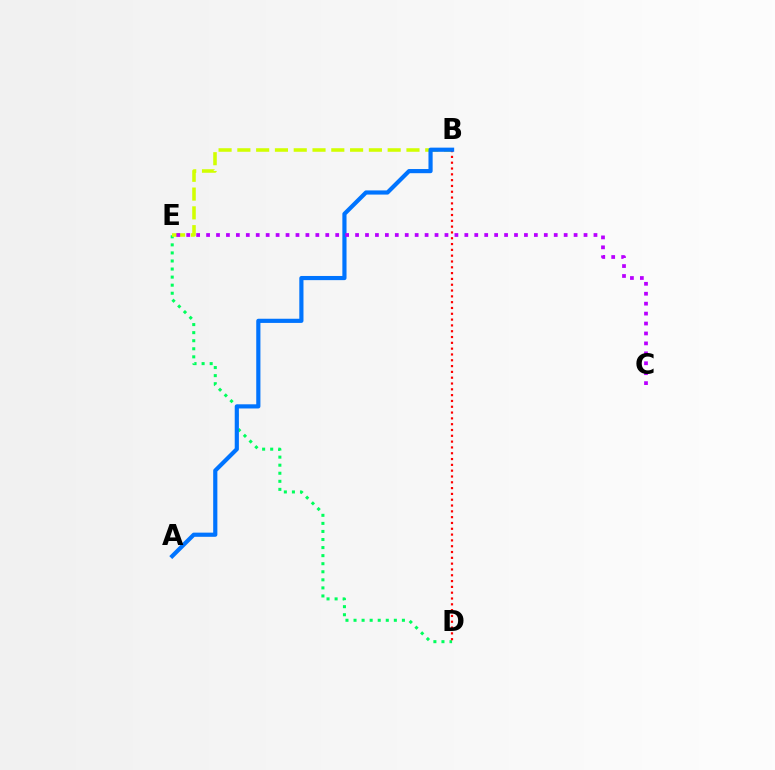{('D', 'E'): [{'color': '#00ff5c', 'line_style': 'dotted', 'thickness': 2.19}], ('B', 'E'): [{'color': '#d1ff00', 'line_style': 'dashed', 'thickness': 2.55}], ('B', 'D'): [{'color': '#ff0000', 'line_style': 'dotted', 'thickness': 1.58}], ('A', 'B'): [{'color': '#0074ff', 'line_style': 'solid', 'thickness': 3.0}], ('C', 'E'): [{'color': '#b900ff', 'line_style': 'dotted', 'thickness': 2.7}]}